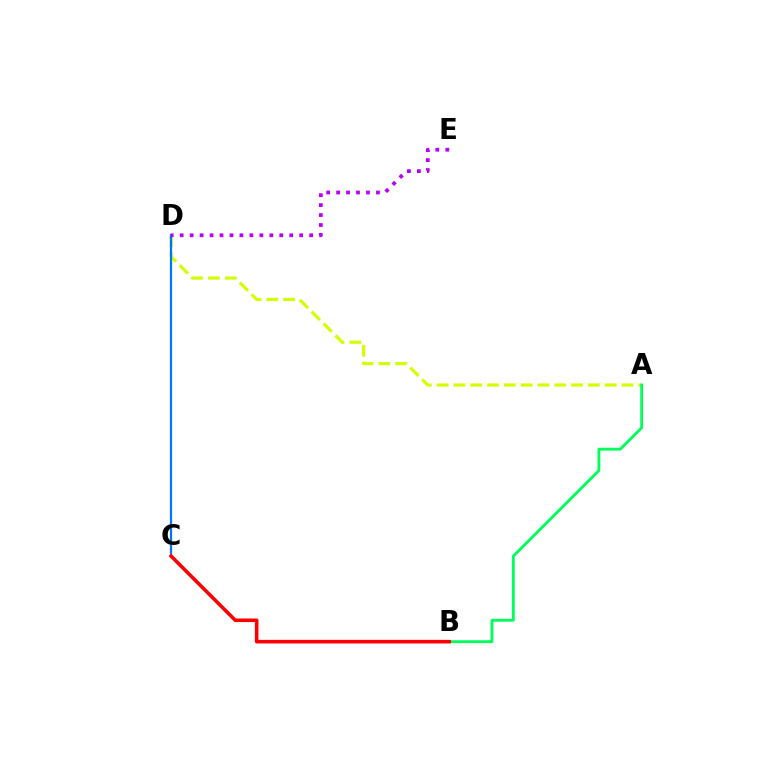{('A', 'D'): [{'color': '#d1ff00', 'line_style': 'dashed', 'thickness': 2.28}], ('C', 'D'): [{'color': '#0074ff', 'line_style': 'solid', 'thickness': 1.62}], ('A', 'B'): [{'color': '#00ff5c', 'line_style': 'solid', 'thickness': 2.05}], ('D', 'E'): [{'color': '#b900ff', 'line_style': 'dotted', 'thickness': 2.71}], ('B', 'C'): [{'color': '#ff0000', 'line_style': 'solid', 'thickness': 2.57}]}